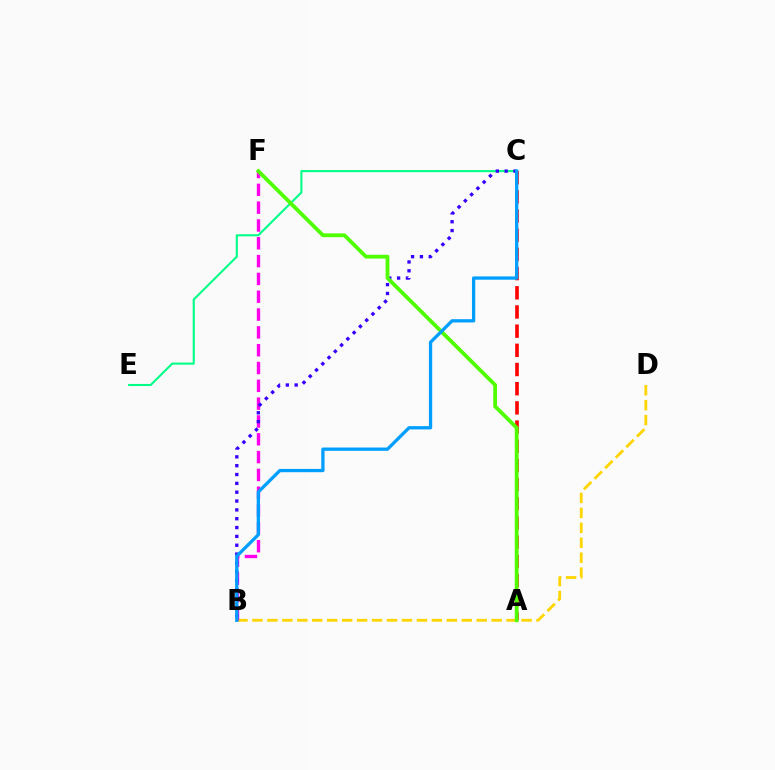{('C', 'E'): [{'color': '#00ff86', 'line_style': 'solid', 'thickness': 1.51}], ('B', 'D'): [{'color': '#ffd500', 'line_style': 'dashed', 'thickness': 2.03}], ('B', 'F'): [{'color': '#ff00ed', 'line_style': 'dashed', 'thickness': 2.42}], ('B', 'C'): [{'color': '#3700ff', 'line_style': 'dotted', 'thickness': 2.4}, {'color': '#009eff', 'line_style': 'solid', 'thickness': 2.36}], ('A', 'C'): [{'color': '#ff0000', 'line_style': 'dashed', 'thickness': 2.61}], ('A', 'F'): [{'color': '#4fff00', 'line_style': 'solid', 'thickness': 2.73}]}